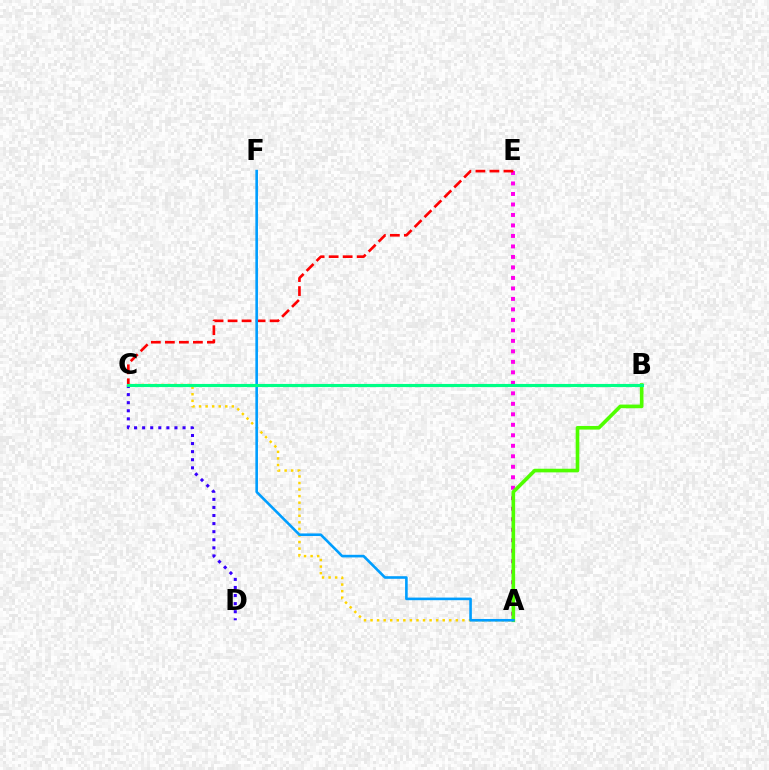{('C', 'D'): [{'color': '#3700ff', 'line_style': 'dotted', 'thickness': 2.2}], ('A', 'E'): [{'color': '#ff00ed', 'line_style': 'dotted', 'thickness': 2.85}], ('A', 'C'): [{'color': '#ffd500', 'line_style': 'dotted', 'thickness': 1.78}], ('A', 'B'): [{'color': '#4fff00', 'line_style': 'solid', 'thickness': 2.61}], ('C', 'E'): [{'color': '#ff0000', 'line_style': 'dashed', 'thickness': 1.9}], ('A', 'F'): [{'color': '#009eff', 'line_style': 'solid', 'thickness': 1.88}], ('B', 'C'): [{'color': '#00ff86', 'line_style': 'solid', 'thickness': 2.25}]}